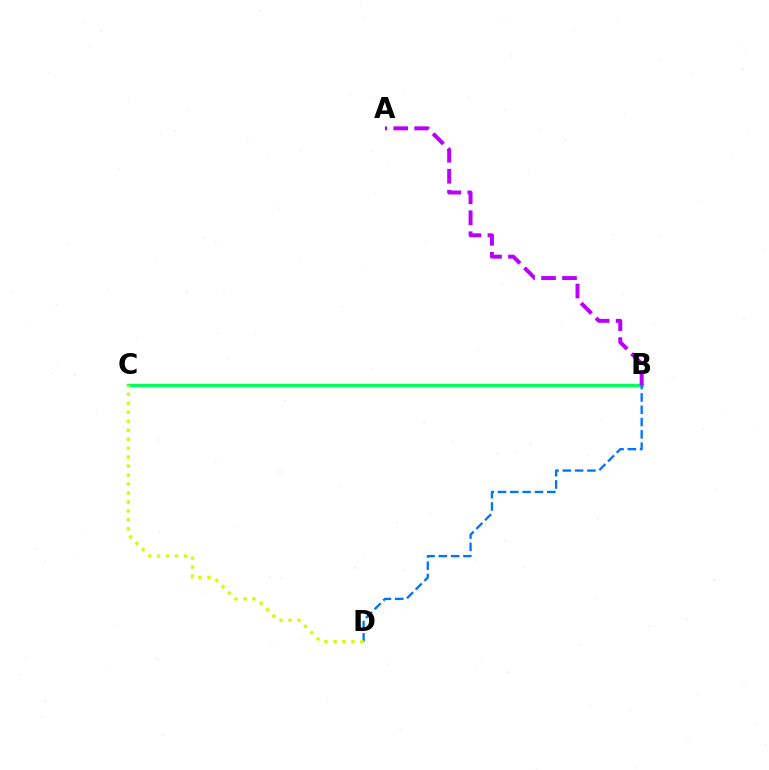{('B', 'C'): [{'color': '#ff0000', 'line_style': 'dotted', 'thickness': 1.99}, {'color': '#00ff5c', 'line_style': 'solid', 'thickness': 2.43}], ('A', 'B'): [{'color': '#b900ff', 'line_style': 'dashed', 'thickness': 2.85}], ('B', 'D'): [{'color': '#0074ff', 'line_style': 'dashed', 'thickness': 1.67}], ('C', 'D'): [{'color': '#d1ff00', 'line_style': 'dotted', 'thickness': 2.44}]}